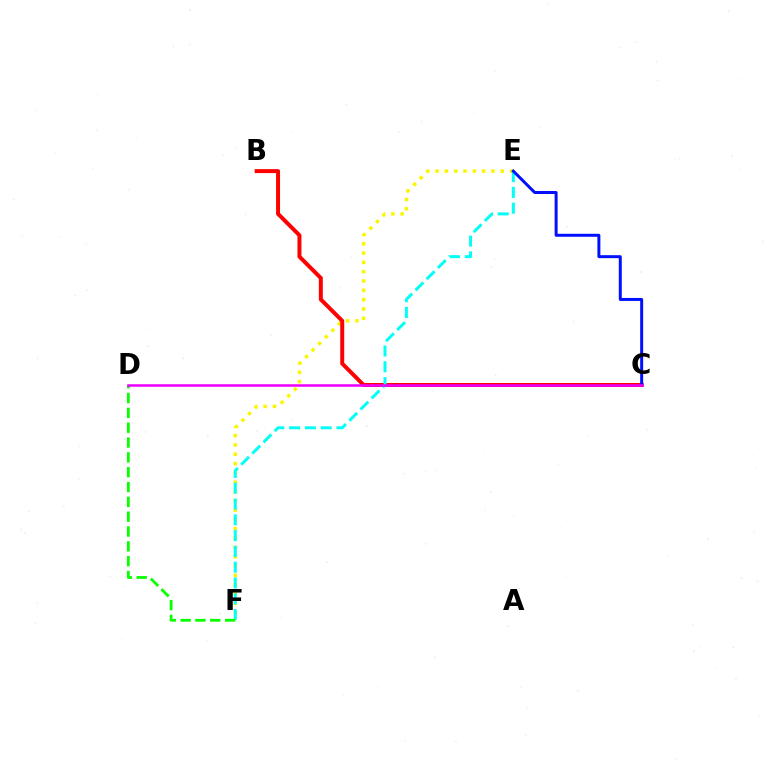{('E', 'F'): [{'color': '#fcf500', 'line_style': 'dotted', 'thickness': 2.53}, {'color': '#00fff6', 'line_style': 'dashed', 'thickness': 2.14}], ('B', 'C'): [{'color': '#ff0000', 'line_style': 'solid', 'thickness': 2.86}], ('D', 'F'): [{'color': '#08ff00', 'line_style': 'dashed', 'thickness': 2.01}], ('C', 'E'): [{'color': '#0010ff', 'line_style': 'solid', 'thickness': 2.15}], ('C', 'D'): [{'color': '#ee00ff', 'line_style': 'solid', 'thickness': 1.82}]}